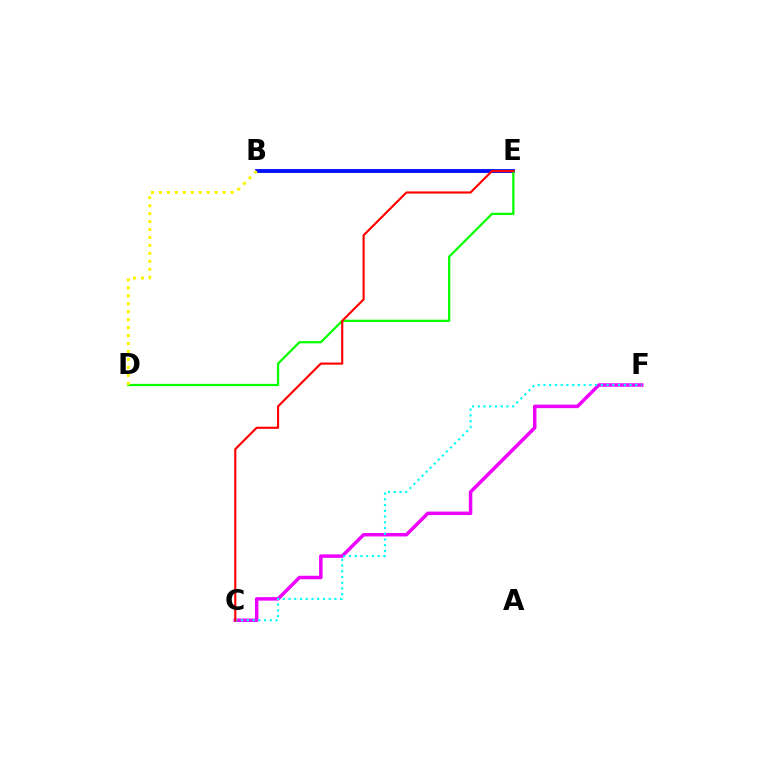{('B', 'E'): [{'color': '#0010ff', 'line_style': 'solid', 'thickness': 2.77}], ('C', 'F'): [{'color': '#ee00ff', 'line_style': 'solid', 'thickness': 2.51}, {'color': '#00fff6', 'line_style': 'dotted', 'thickness': 1.56}], ('D', 'E'): [{'color': '#08ff00', 'line_style': 'solid', 'thickness': 1.62}], ('C', 'E'): [{'color': '#ff0000', 'line_style': 'solid', 'thickness': 1.55}], ('B', 'D'): [{'color': '#fcf500', 'line_style': 'dotted', 'thickness': 2.16}]}